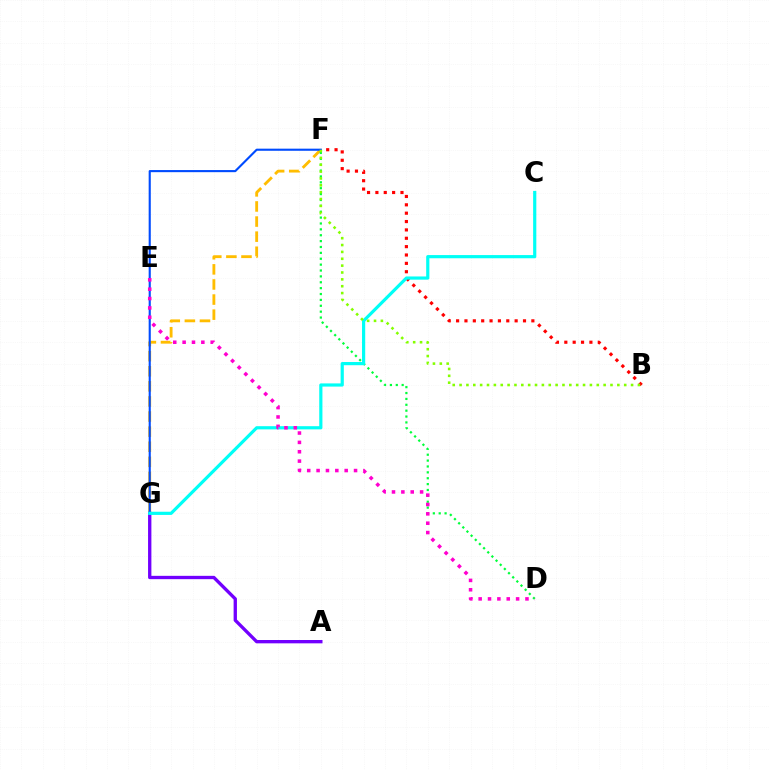{('F', 'G'): [{'color': '#ffbd00', 'line_style': 'dashed', 'thickness': 2.05}, {'color': '#004bff', 'line_style': 'solid', 'thickness': 1.52}], ('D', 'F'): [{'color': '#00ff39', 'line_style': 'dotted', 'thickness': 1.6}], ('B', 'F'): [{'color': '#ff0000', 'line_style': 'dotted', 'thickness': 2.27}, {'color': '#84ff00', 'line_style': 'dotted', 'thickness': 1.86}], ('A', 'G'): [{'color': '#7200ff', 'line_style': 'solid', 'thickness': 2.4}], ('C', 'G'): [{'color': '#00fff6', 'line_style': 'solid', 'thickness': 2.3}], ('D', 'E'): [{'color': '#ff00cf', 'line_style': 'dotted', 'thickness': 2.54}]}